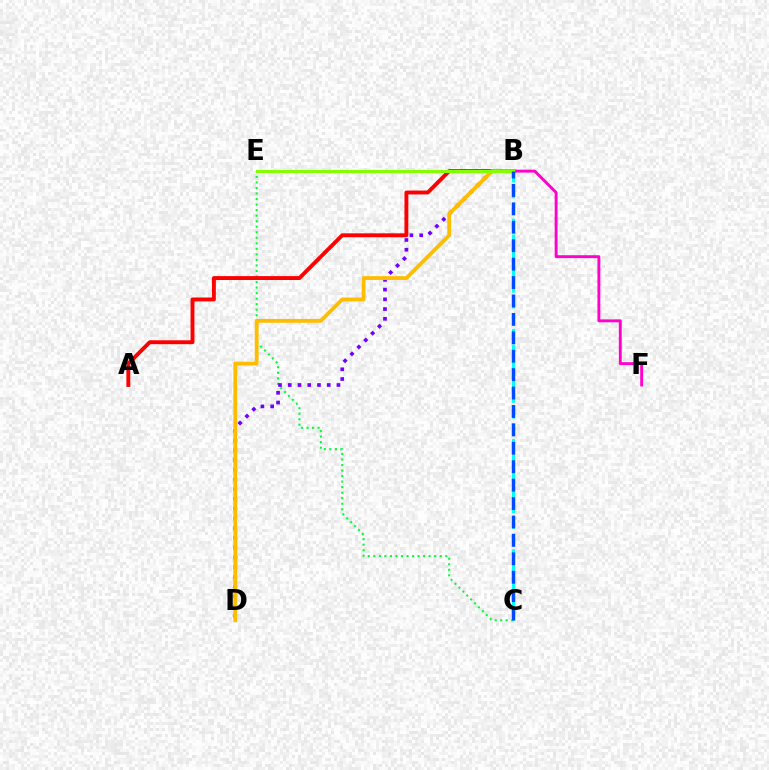{('B', 'F'): [{'color': '#ff00cf', 'line_style': 'solid', 'thickness': 2.08}], ('C', 'E'): [{'color': '#00ff39', 'line_style': 'dotted', 'thickness': 1.5}], ('B', 'C'): [{'color': '#00fff6', 'line_style': 'dashed', 'thickness': 2.14}, {'color': '#004bff', 'line_style': 'dashed', 'thickness': 2.5}], ('B', 'D'): [{'color': '#7200ff', 'line_style': 'dotted', 'thickness': 2.65}, {'color': '#ffbd00', 'line_style': 'solid', 'thickness': 2.74}], ('A', 'B'): [{'color': '#ff0000', 'line_style': 'solid', 'thickness': 2.81}], ('B', 'E'): [{'color': '#84ff00', 'line_style': 'solid', 'thickness': 2.16}]}